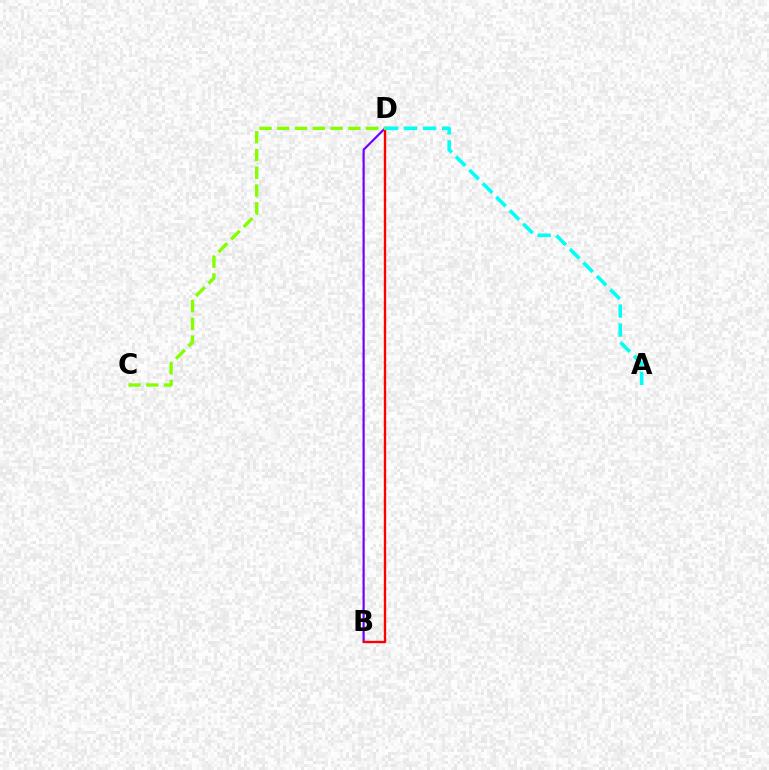{('B', 'D'): [{'color': '#7200ff', 'line_style': 'solid', 'thickness': 1.59}, {'color': '#ff0000', 'line_style': 'solid', 'thickness': 1.69}], ('C', 'D'): [{'color': '#84ff00', 'line_style': 'dashed', 'thickness': 2.41}], ('A', 'D'): [{'color': '#00fff6', 'line_style': 'dashed', 'thickness': 2.59}]}